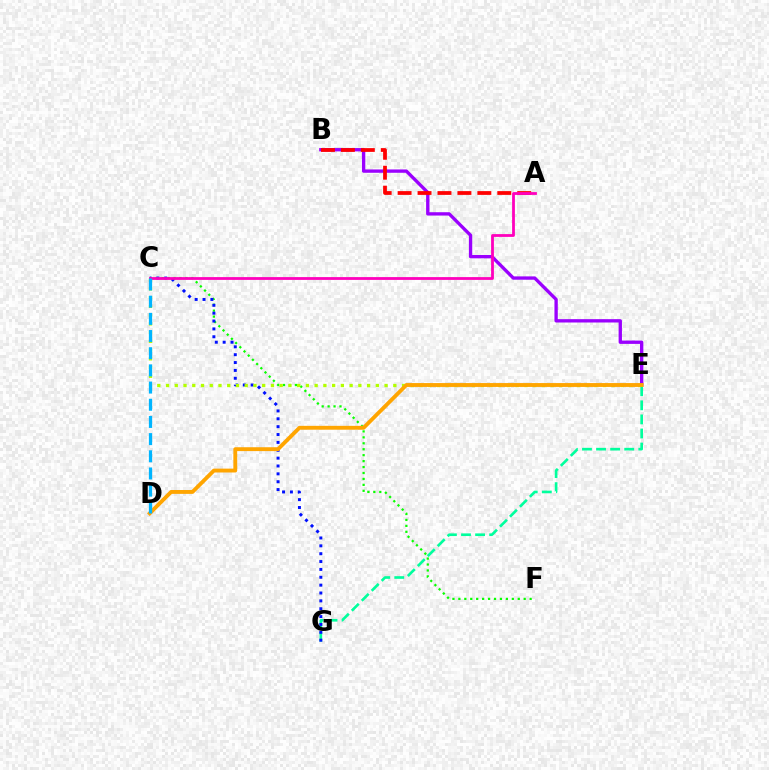{('B', 'E'): [{'color': '#9b00ff', 'line_style': 'solid', 'thickness': 2.4}], ('C', 'F'): [{'color': '#08ff00', 'line_style': 'dotted', 'thickness': 1.61}], ('E', 'G'): [{'color': '#00ff9d', 'line_style': 'dashed', 'thickness': 1.91}], ('A', 'B'): [{'color': '#ff0000', 'line_style': 'dashed', 'thickness': 2.71}], ('C', 'G'): [{'color': '#0010ff', 'line_style': 'dotted', 'thickness': 2.14}], ('C', 'E'): [{'color': '#b3ff00', 'line_style': 'dotted', 'thickness': 2.38}], ('D', 'E'): [{'color': '#ffa500', 'line_style': 'solid', 'thickness': 2.78}], ('A', 'C'): [{'color': '#ff00bd', 'line_style': 'solid', 'thickness': 2.01}], ('C', 'D'): [{'color': '#00b5ff', 'line_style': 'dashed', 'thickness': 2.33}]}